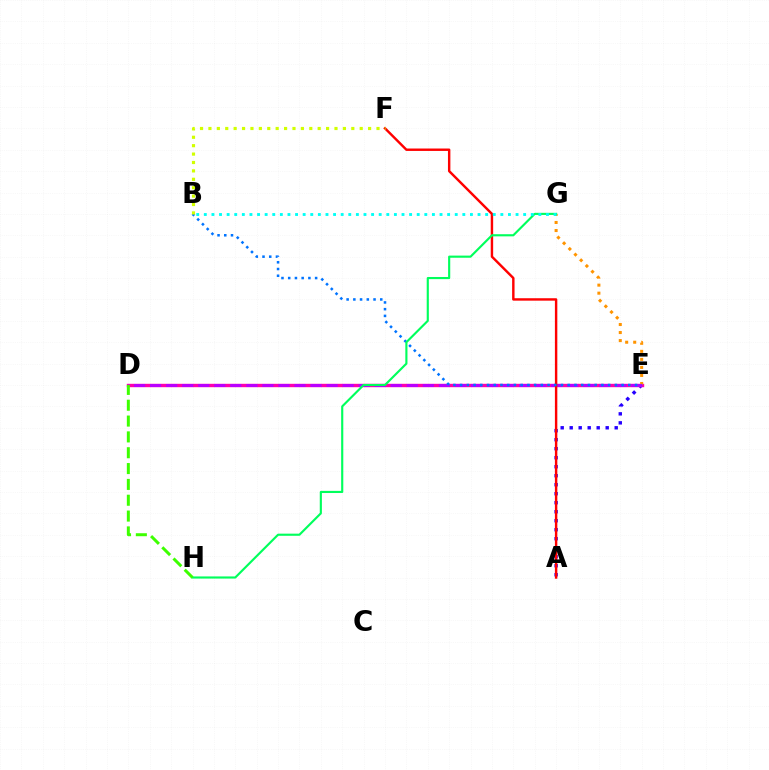{('A', 'E'): [{'color': '#2500ff', 'line_style': 'dotted', 'thickness': 2.45}], ('D', 'E'): [{'color': '#ff00ac', 'line_style': 'solid', 'thickness': 2.44}, {'color': '#b900ff', 'line_style': 'dashed', 'thickness': 2.18}], ('E', 'G'): [{'color': '#ff9400', 'line_style': 'dotted', 'thickness': 2.18}], ('A', 'F'): [{'color': '#ff0000', 'line_style': 'solid', 'thickness': 1.75}], ('B', 'E'): [{'color': '#0074ff', 'line_style': 'dotted', 'thickness': 1.83}], ('G', 'H'): [{'color': '#00ff5c', 'line_style': 'solid', 'thickness': 1.54}], ('B', 'G'): [{'color': '#00fff6', 'line_style': 'dotted', 'thickness': 2.07}], ('D', 'H'): [{'color': '#3dff00', 'line_style': 'dashed', 'thickness': 2.15}], ('B', 'F'): [{'color': '#d1ff00', 'line_style': 'dotted', 'thickness': 2.28}]}